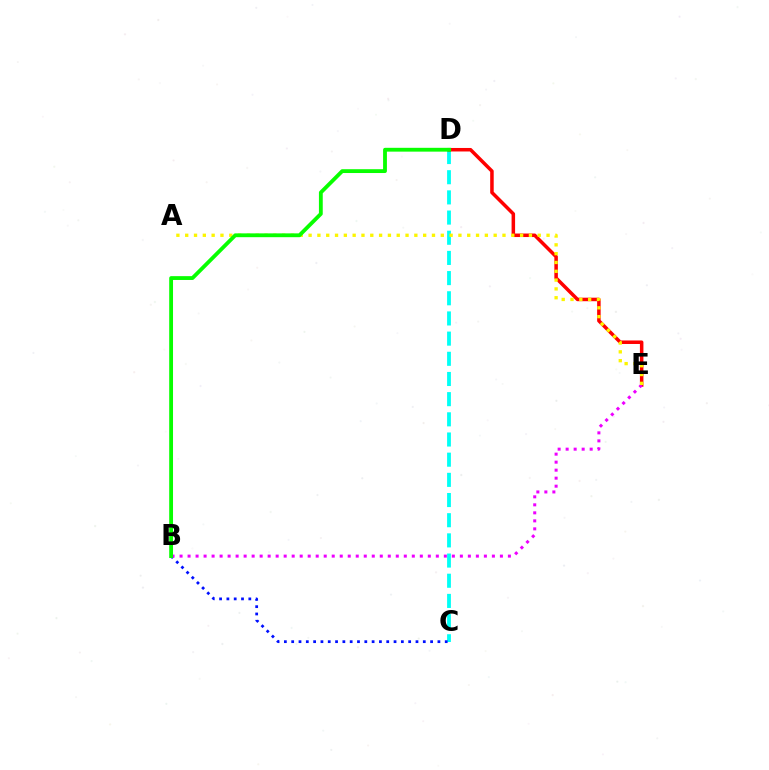{('C', 'D'): [{'color': '#00fff6', 'line_style': 'dashed', 'thickness': 2.74}], ('D', 'E'): [{'color': '#ff0000', 'line_style': 'solid', 'thickness': 2.53}], ('B', 'C'): [{'color': '#0010ff', 'line_style': 'dotted', 'thickness': 1.99}], ('B', 'E'): [{'color': '#ee00ff', 'line_style': 'dotted', 'thickness': 2.18}], ('A', 'E'): [{'color': '#fcf500', 'line_style': 'dotted', 'thickness': 2.39}], ('B', 'D'): [{'color': '#08ff00', 'line_style': 'solid', 'thickness': 2.75}]}